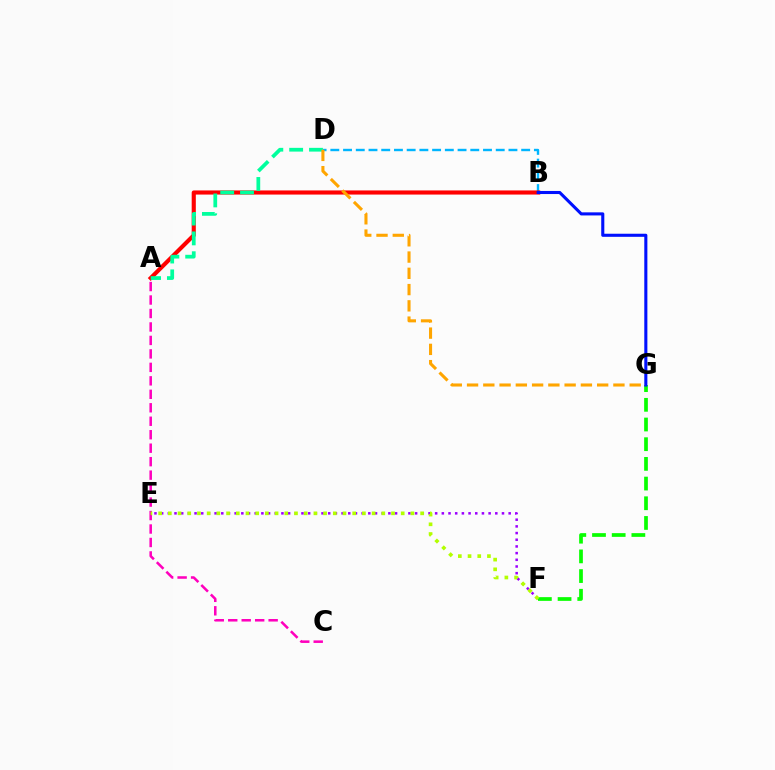{('A', 'C'): [{'color': '#ff00bd', 'line_style': 'dashed', 'thickness': 1.83}], ('E', 'F'): [{'color': '#9b00ff', 'line_style': 'dotted', 'thickness': 1.82}, {'color': '#b3ff00', 'line_style': 'dotted', 'thickness': 2.64}], ('B', 'D'): [{'color': '#00b5ff', 'line_style': 'dashed', 'thickness': 1.73}], ('F', 'G'): [{'color': '#08ff00', 'line_style': 'dashed', 'thickness': 2.67}], ('A', 'B'): [{'color': '#ff0000', 'line_style': 'solid', 'thickness': 2.97}], ('B', 'G'): [{'color': '#0010ff', 'line_style': 'solid', 'thickness': 2.22}], ('A', 'D'): [{'color': '#00ff9d', 'line_style': 'dashed', 'thickness': 2.69}], ('D', 'G'): [{'color': '#ffa500', 'line_style': 'dashed', 'thickness': 2.21}]}